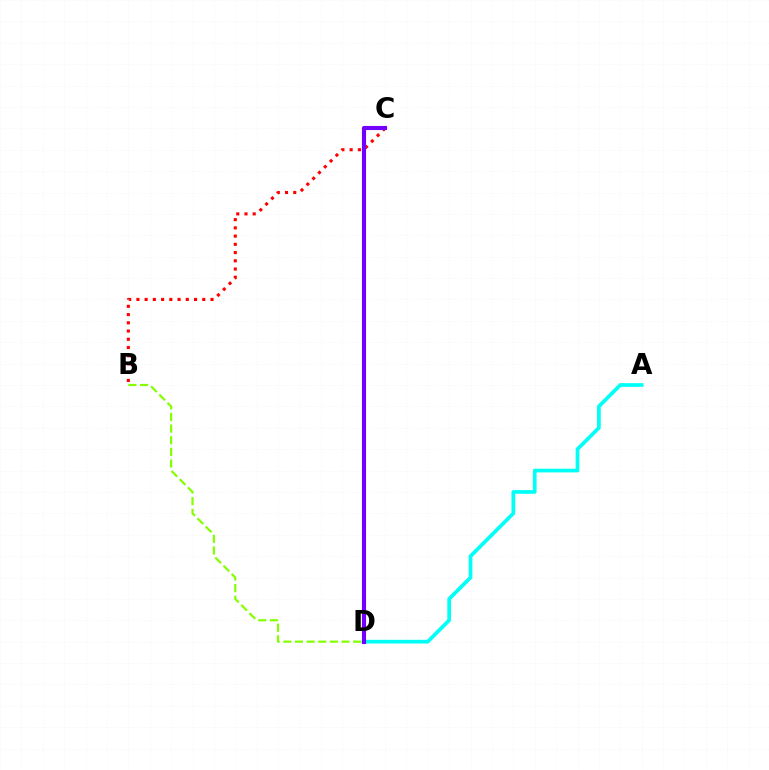{('B', 'D'): [{'color': '#84ff00', 'line_style': 'dashed', 'thickness': 1.58}], ('A', 'D'): [{'color': '#00fff6', 'line_style': 'solid', 'thickness': 2.67}], ('B', 'C'): [{'color': '#ff0000', 'line_style': 'dotted', 'thickness': 2.24}], ('C', 'D'): [{'color': '#7200ff', 'line_style': 'solid', 'thickness': 2.96}]}